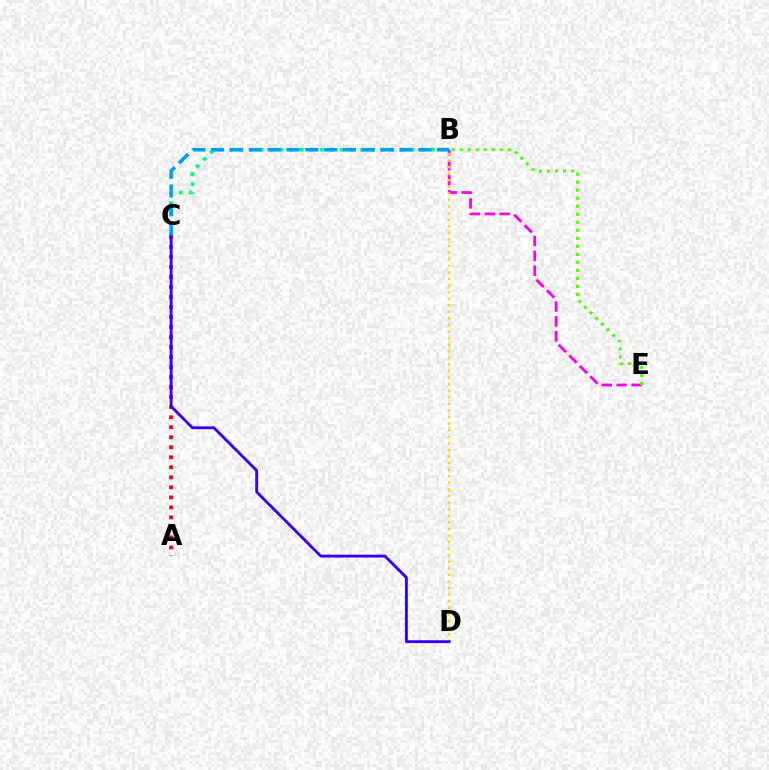{('B', 'E'): [{'color': '#ff00ed', 'line_style': 'dashed', 'thickness': 2.02}, {'color': '#4fff00', 'line_style': 'dotted', 'thickness': 2.18}], ('A', 'C'): [{'color': '#ff0000', 'line_style': 'dotted', 'thickness': 2.72}], ('B', 'D'): [{'color': '#ffd500', 'line_style': 'dotted', 'thickness': 1.79}], ('B', 'C'): [{'color': '#00ff86', 'line_style': 'dotted', 'thickness': 2.74}, {'color': '#009eff', 'line_style': 'dashed', 'thickness': 2.56}], ('C', 'D'): [{'color': '#3700ff', 'line_style': 'solid', 'thickness': 2.07}]}